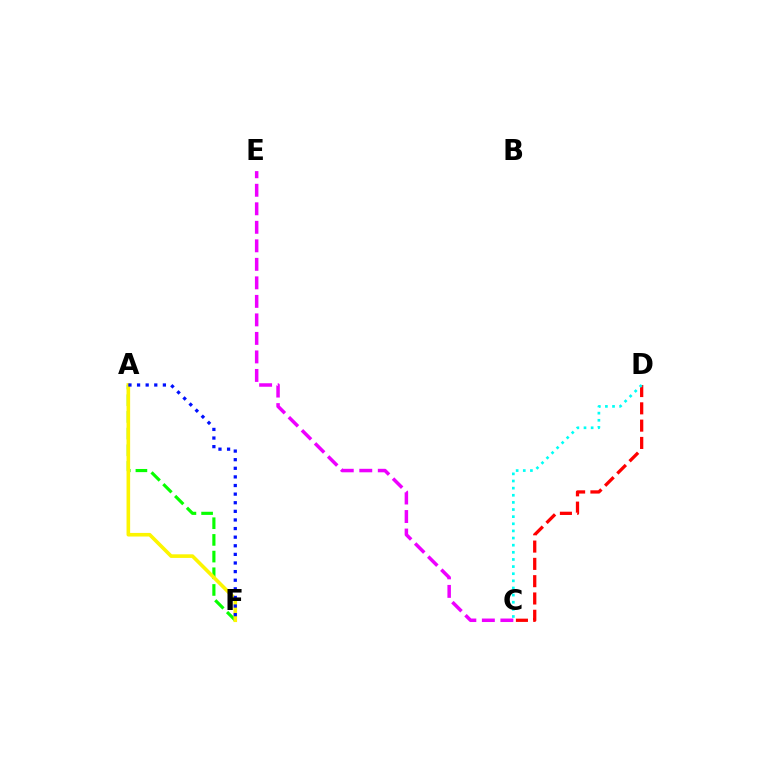{('A', 'F'): [{'color': '#08ff00', 'line_style': 'dashed', 'thickness': 2.27}, {'color': '#fcf500', 'line_style': 'solid', 'thickness': 2.59}, {'color': '#0010ff', 'line_style': 'dotted', 'thickness': 2.34}], ('C', 'D'): [{'color': '#ff0000', 'line_style': 'dashed', 'thickness': 2.35}, {'color': '#00fff6', 'line_style': 'dotted', 'thickness': 1.94}], ('C', 'E'): [{'color': '#ee00ff', 'line_style': 'dashed', 'thickness': 2.52}]}